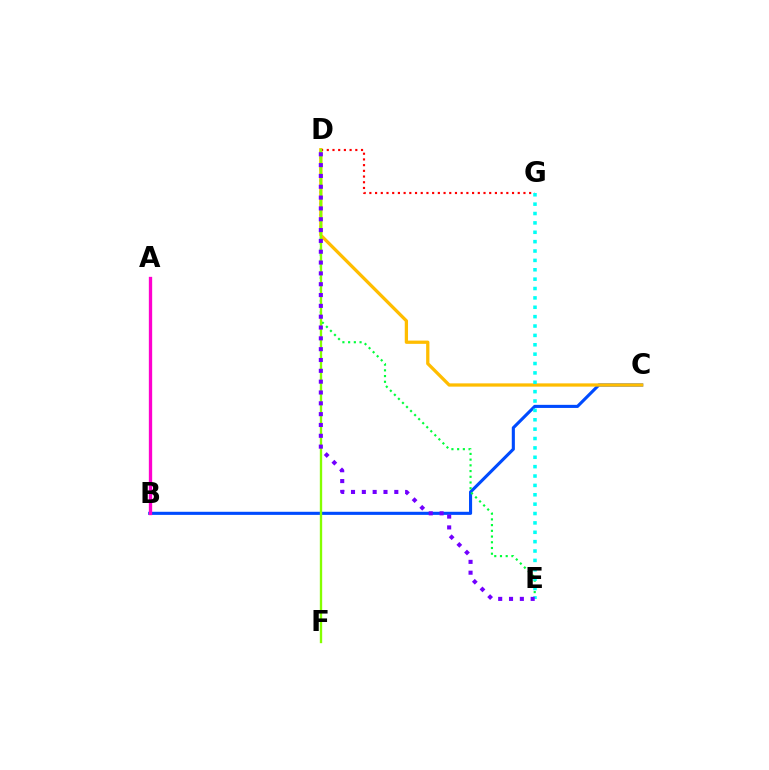{('B', 'C'): [{'color': '#004bff', 'line_style': 'solid', 'thickness': 2.23}], ('C', 'D'): [{'color': '#ffbd00', 'line_style': 'solid', 'thickness': 2.35}], ('D', 'E'): [{'color': '#00ff39', 'line_style': 'dotted', 'thickness': 1.55}, {'color': '#7200ff', 'line_style': 'dotted', 'thickness': 2.94}], ('A', 'B'): [{'color': '#ff00cf', 'line_style': 'solid', 'thickness': 2.39}], ('D', 'G'): [{'color': '#ff0000', 'line_style': 'dotted', 'thickness': 1.55}], ('E', 'G'): [{'color': '#00fff6', 'line_style': 'dotted', 'thickness': 2.55}], ('D', 'F'): [{'color': '#84ff00', 'line_style': 'solid', 'thickness': 1.69}]}